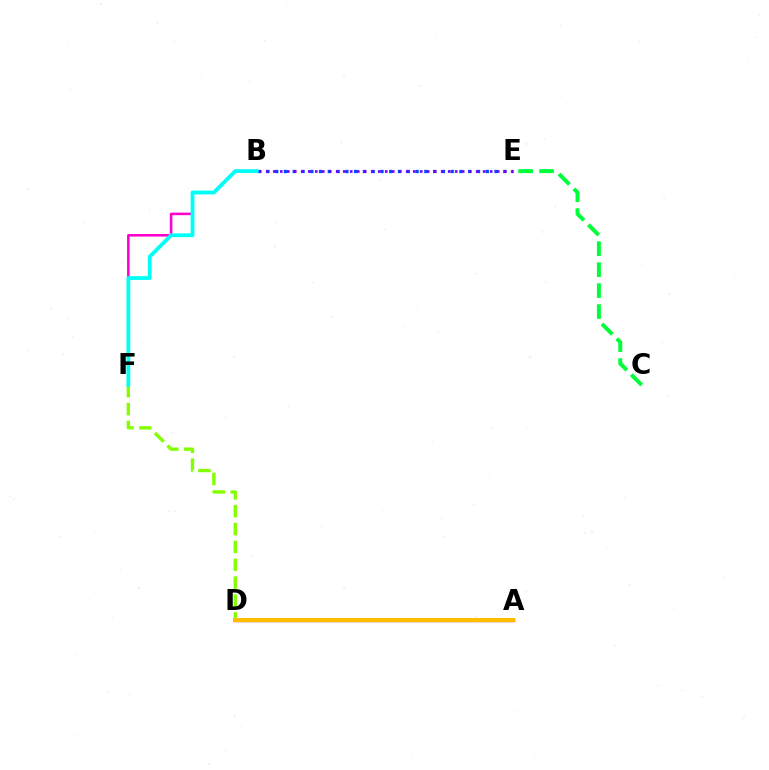{('B', 'F'): [{'color': '#ff00cf', 'line_style': 'solid', 'thickness': 1.84}, {'color': '#00fff6', 'line_style': 'solid', 'thickness': 2.72}], ('D', 'F'): [{'color': '#84ff00', 'line_style': 'dashed', 'thickness': 2.43}], ('B', 'E'): [{'color': '#004bff', 'line_style': 'dotted', 'thickness': 2.38}, {'color': '#7200ff', 'line_style': 'dotted', 'thickness': 1.9}], ('A', 'D'): [{'color': '#ff0000', 'line_style': 'solid', 'thickness': 2.43}, {'color': '#ffbd00', 'line_style': 'solid', 'thickness': 2.94}], ('C', 'E'): [{'color': '#00ff39', 'line_style': 'dashed', 'thickness': 2.85}]}